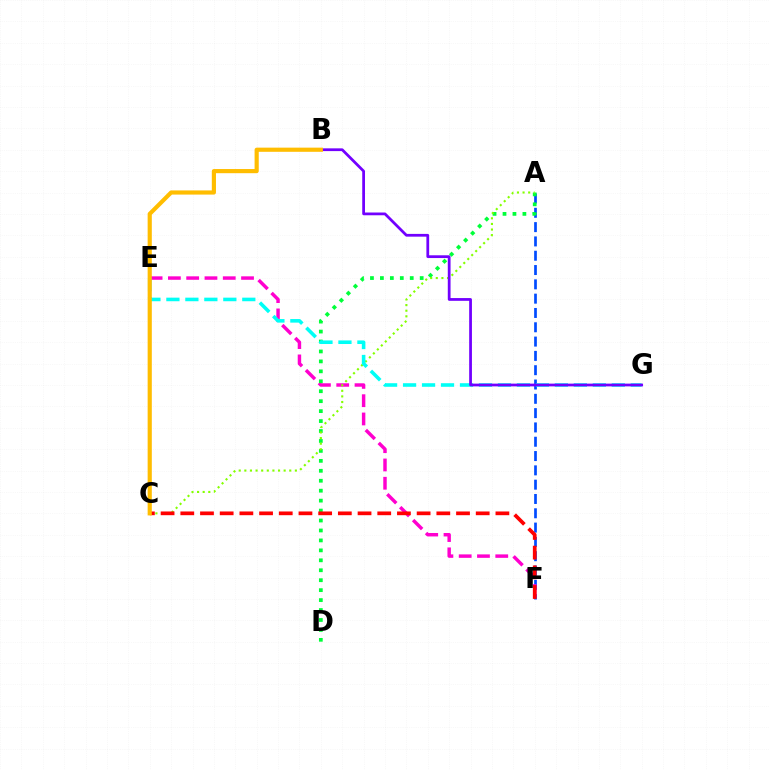{('A', 'F'): [{'color': '#004bff', 'line_style': 'dashed', 'thickness': 1.94}], ('E', 'F'): [{'color': '#ff00cf', 'line_style': 'dashed', 'thickness': 2.48}], ('A', 'D'): [{'color': '#00ff39', 'line_style': 'dotted', 'thickness': 2.7}], ('A', 'C'): [{'color': '#84ff00', 'line_style': 'dotted', 'thickness': 1.53}], ('E', 'G'): [{'color': '#00fff6', 'line_style': 'dashed', 'thickness': 2.58}], ('C', 'F'): [{'color': '#ff0000', 'line_style': 'dashed', 'thickness': 2.68}], ('B', 'G'): [{'color': '#7200ff', 'line_style': 'solid', 'thickness': 1.99}], ('B', 'C'): [{'color': '#ffbd00', 'line_style': 'solid', 'thickness': 3.0}]}